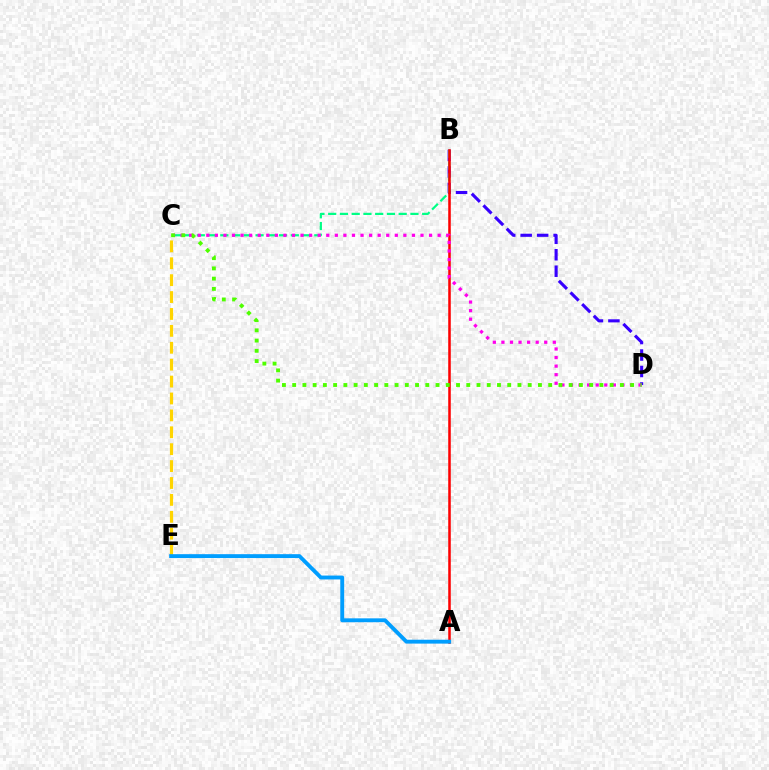{('B', 'D'): [{'color': '#3700ff', 'line_style': 'dashed', 'thickness': 2.24}], ('B', 'C'): [{'color': '#00ff86', 'line_style': 'dashed', 'thickness': 1.6}], ('A', 'B'): [{'color': '#ff0000', 'line_style': 'solid', 'thickness': 1.83}], ('C', 'D'): [{'color': '#ff00ed', 'line_style': 'dotted', 'thickness': 2.33}, {'color': '#4fff00', 'line_style': 'dotted', 'thickness': 2.78}], ('C', 'E'): [{'color': '#ffd500', 'line_style': 'dashed', 'thickness': 2.3}], ('A', 'E'): [{'color': '#009eff', 'line_style': 'solid', 'thickness': 2.79}]}